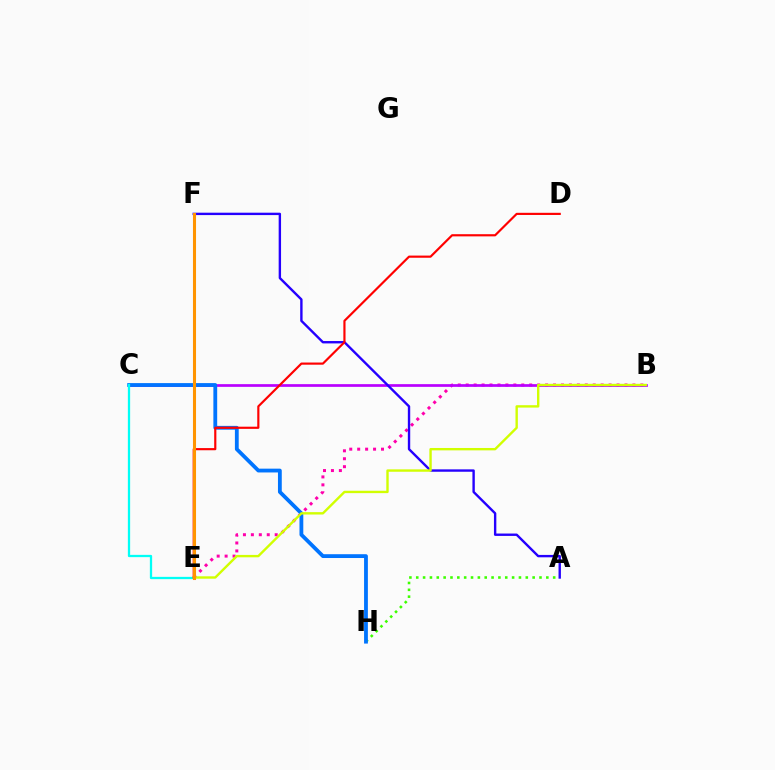{('E', 'F'): [{'color': '#00ff5c', 'line_style': 'dashed', 'thickness': 1.81}, {'color': '#ff9400', 'line_style': 'solid', 'thickness': 2.2}], ('B', 'E'): [{'color': '#ff00ac', 'line_style': 'dotted', 'thickness': 2.16}, {'color': '#d1ff00', 'line_style': 'solid', 'thickness': 1.72}], ('B', 'C'): [{'color': '#b900ff', 'line_style': 'solid', 'thickness': 1.95}], ('A', 'H'): [{'color': '#3dff00', 'line_style': 'dotted', 'thickness': 1.86}], ('C', 'H'): [{'color': '#0074ff', 'line_style': 'solid', 'thickness': 2.74}], ('A', 'F'): [{'color': '#2500ff', 'line_style': 'solid', 'thickness': 1.72}], ('C', 'E'): [{'color': '#00fff6', 'line_style': 'solid', 'thickness': 1.64}], ('D', 'E'): [{'color': '#ff0000', 'line_style': 'solid', 'thickness': 1.56}]}